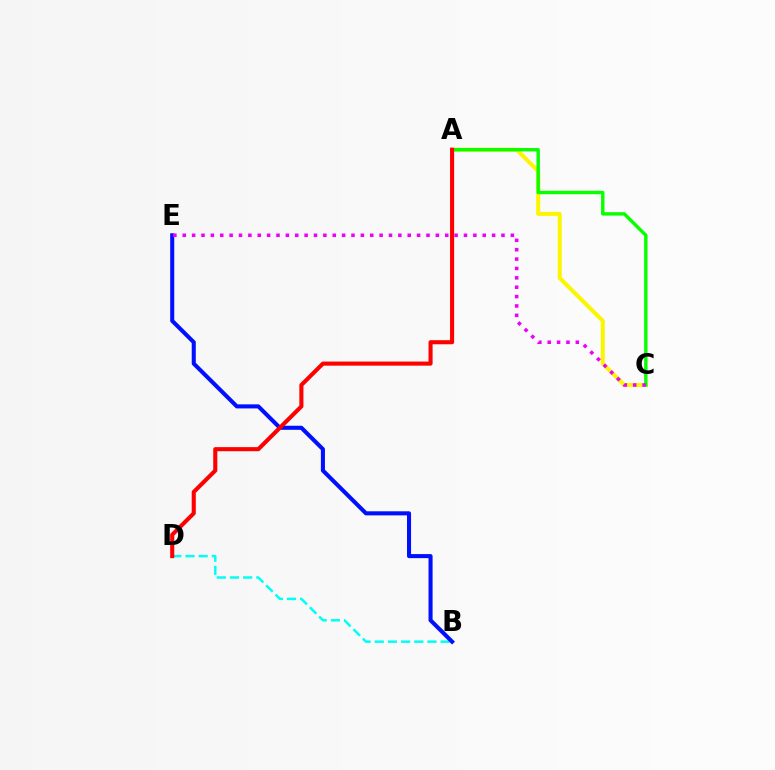{('A', 'C'): [{'color': '#fcf500', 'line_style': 'solid', 'thickness': 2.89}, {'color': '#08ff00', 'line_style': 'solid', 'thickness': 2.46}], ('B', 'D'): [{'color': '#00fff6', 'line_style': 'dashed', 'thickness': 1.79}], ('B', 'E'): [{'color': '#0010ff', 'line_style': 'solid', 'thickness': 2.93}], ('C', 'E'): [{'color': '#ee00ff', 'line_style': 'dotted', 'thickness': 2.55}], ('A', 'D'): [{'color': '#ff0000', 'line_style': 'solid', 'thickness': 2.94}]}